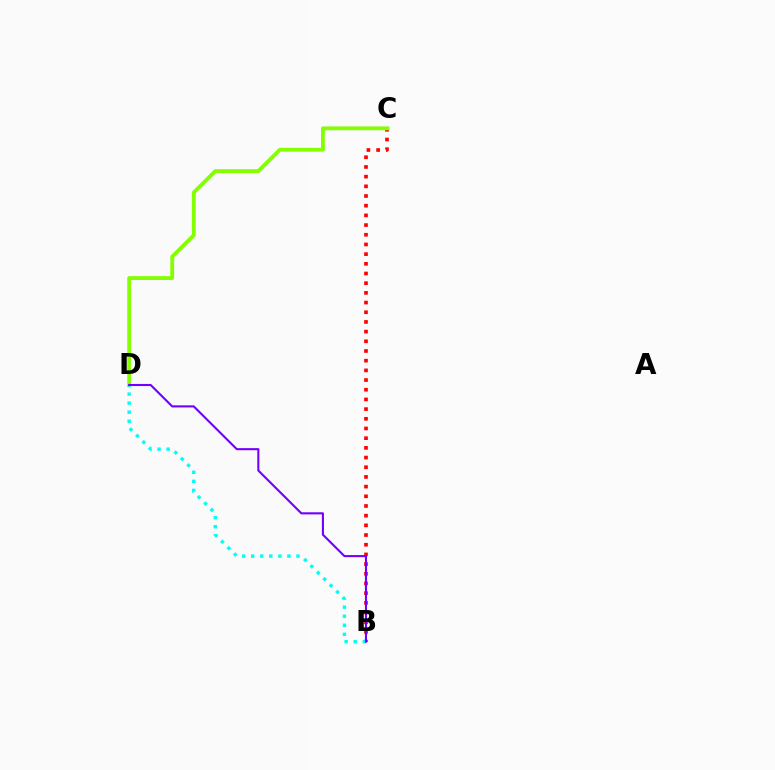{('B', 'C'): [{'color': '#ff0000', 'line_style': 'dotted', 'thickness': 2.63}], ('C', 'D'): [{'color': '#84ff00', 'line_style': 'solid', 'thickness': 2.76}], ('B', 'D'): [{'color': '#00fff6', 'line_style': 'dotted', 'thickness': 2.46}, {'color': '#7200ff', 'line_style': 'solid', 'thickness': 1.51}]}